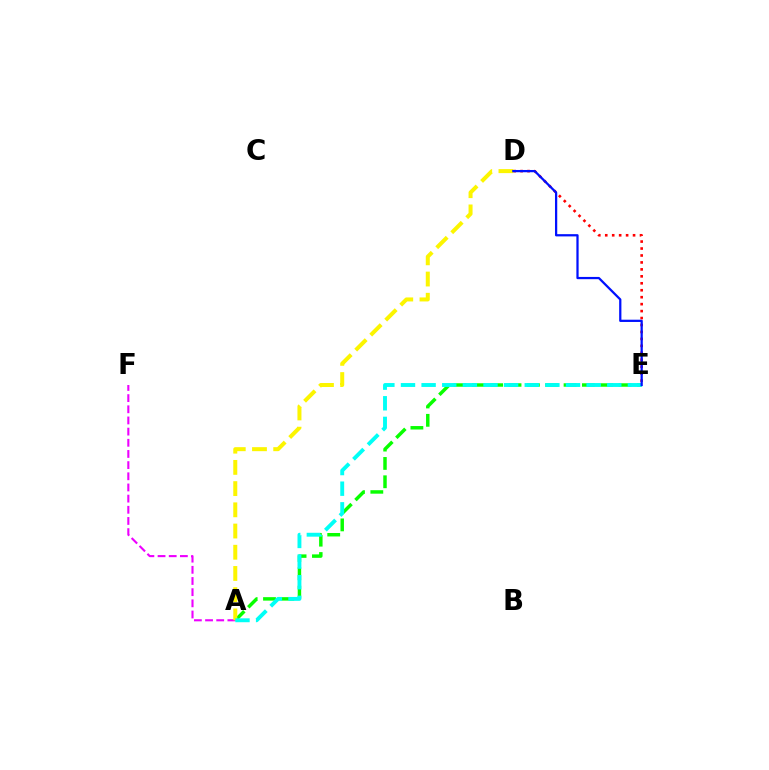{('A', 'F'): [{'color': '#ee00ff', 'line_style': 'dashed', 'thickness': 1.52}], ('D', 'E'): [{'color': '#ff0000', 'line_style': 'dotted', 'thickness': 1.89}, {'color': '#0010ff', 'line_style': 'solid', 'thickness': 1.62}], ('A', 'E'): [{'color': '#08ff00', 'line_style': 'dashed', 'thickness': 2.49}, {'color': '#00fff6', 'line_style': 'dashed', 'thickness': 2.8}], ('A', 'D'): [{'color': '#fcf500', 'line_style': 'dashed', 'thickness': 2.88}]}